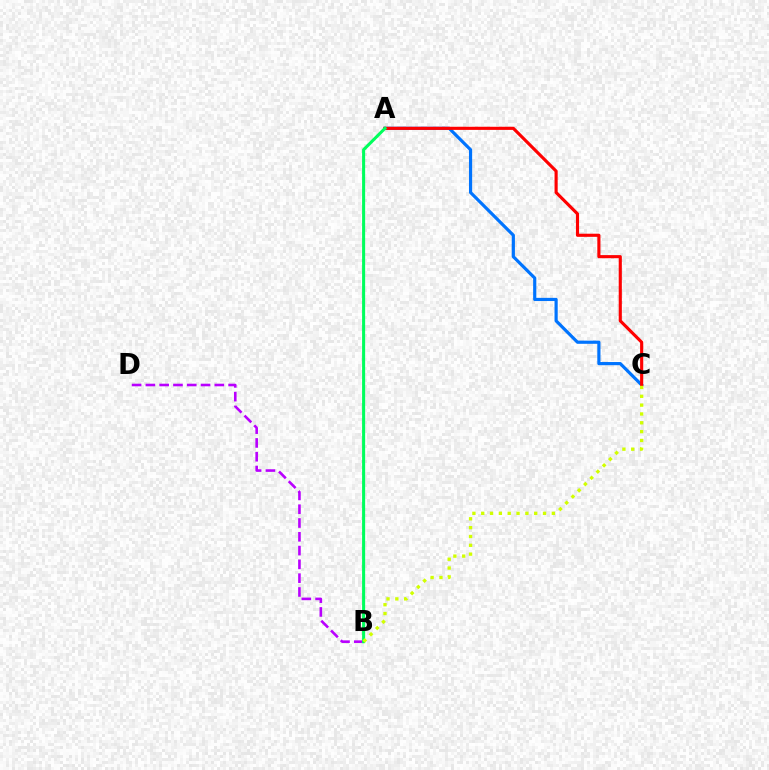{('A', 'C'): [{'color': '#0074ff', 'line_style': 'solid', 'thickness': 2.28}, {'color': '#ff0000', 'line_style': 'solid', 'thickness': 2.25}], ('B', 'D'): [{'color': '#b900ff', 'line_style': 'dashed', 'thickness': 1.87}], ('A', 'B'): [{'color': '#00ff5c', 'line_style': 'solid', 'thickness': 2.2}], ('B', 'C'): [{'color': '#d1ff00', 'line_style': 'dotted', 'thickness': 2.4}]}